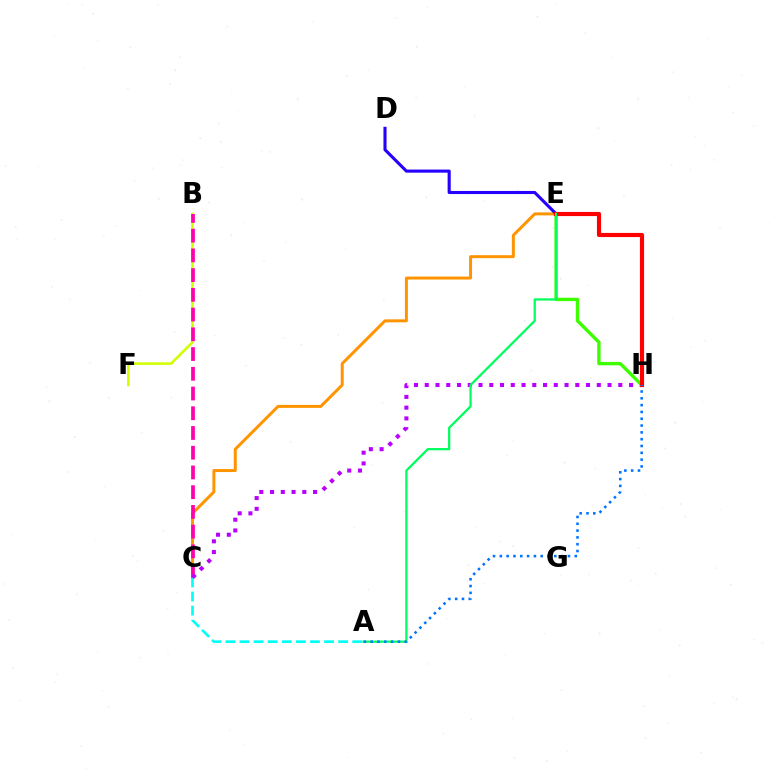{('C', 'E'): [{'color': '#ff9400', 'line_style': 'solid', 'thickness': 2.14}], ('B', 'F'): [{'color': '#d1ff00', 'line_style': 'solid', 'thickness': 1.85}], ('B', 'C'): [{'color': '#ff00ac', 'line_style': 'dashed', 'thickness': 2.68}], ('D', 'E'): [{'color': '#2500ff', 'line_style': 'solid', 'thickness': 2.23}], ('A', 'C'): [{'color': '#00fff6', 'line_style': 'dashed', 'thickness': 1.91}], ('C', 'H'): [{'color': '#b900ff', 'line_style': 'dotted', 'thickness': 2.92}], ('E', 'H'): [{'color': '#3dff00', 'line_style': 'solid', 'thickness': 2.42}, {'color': '#ff0000', 'line_style': 'solid', 'thickness': 2.98}], ('A', 'E'): [{'color': '#00ff5c', 'line_style': 'solid', 'thickness': 1.62}], ('A', 'H'): [{'color': '#0074ff', 'line_style': 'dotted', 'thickness': 1.85}]}